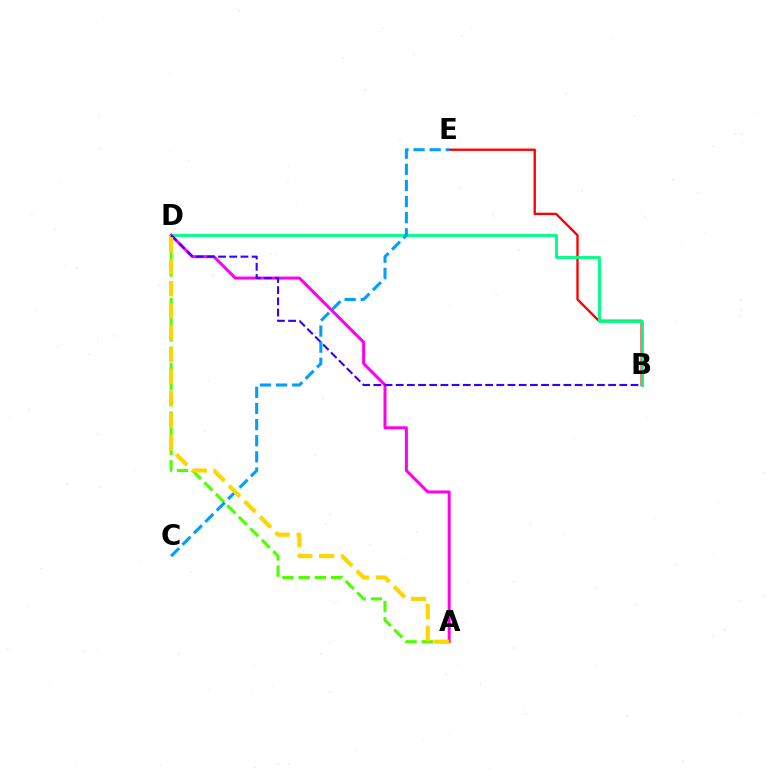{('B', 'E'): [{'color': '#ff0000', 'line_style': 'solid', 'thickness': 1.69}], ('B', 'D'): [{'color': '#00ff86', 'line_style': 'solid', 'thickness': 2.06}, {'color': '#3700ff', 'line_style': 'dashed', 'thickness': 1.52}], ('A', 'D'): [{'color': '#ff00ed', 'line_style': 'solid', 'thickness': 2.15}, {'color': '#4fff00', 'line_style': 'dashed', 'thickness': 2.2}, {'color': '#ffd500', 'line_style': 'dashed', 'thickness': 2.98}], ('C', 'E'): [{'color': '#009eff', 'line_style': 'dashed', 'thickness': 2.19}]}